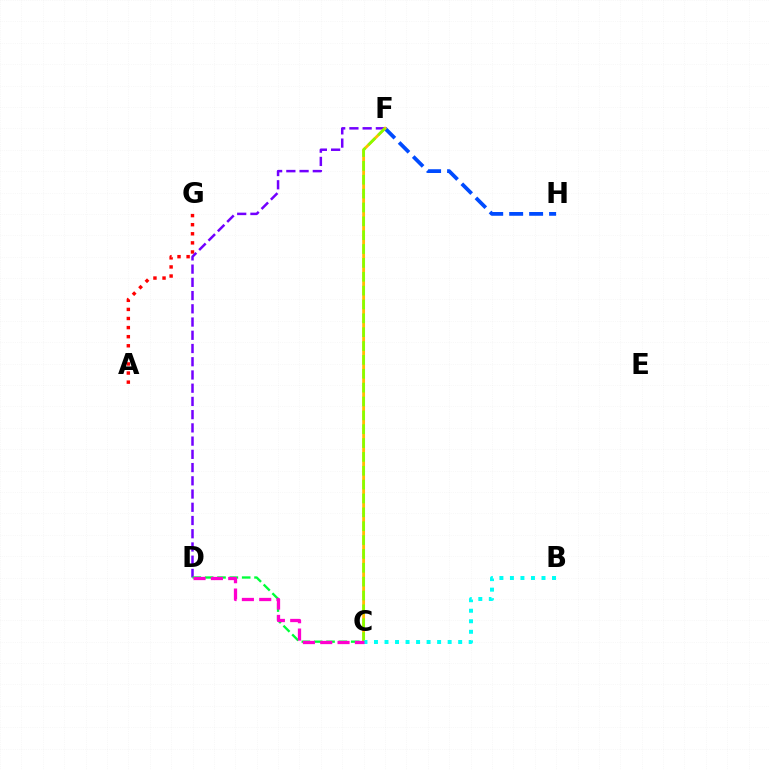{('A', 'G'): [{'color': '#ff0000', 'line_style': 'dotted', 'thickness': 2.47}], ('D', 'F'): [{'color': '#7200ff', 'line_style': 'dashed', 'thickness': 1.8}], ('F', 'H'): [{'color': '#004bff', 'line_style': 'dashed', 'thickness': 2.71}], ('C', 'F'): [{'color': '#ffbd00', 'line_style': 'solid', 'thickness': 2.04}, {'color': '#84ff00', 'line_style': 'dashed', 'thickness': 1.88}], ('C', 'D'): [{'color': '#00ff39', 'line_style': 'dashed', 'thickness': 1.68}, {'color': '#ff00cf', 'line_style': 'dashed', 'thickness': 2.35}], ('B', 'C'): [{'color': '#00fff6', 'line_style': 'dotted', 'thickness': 2.86}]}